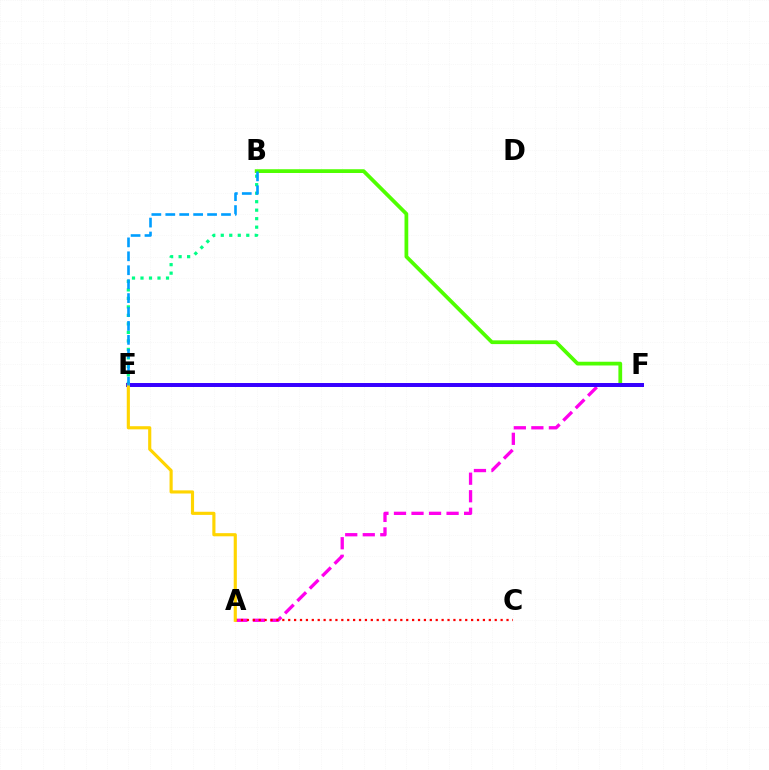{('B', 'E'): [{'color': '#00ff86', 'line_style': 'dotted', 'thickness': 2.31}, {'color': '#009eff', 'line_style': 'dashed', 'thickness': 1.89}], ('A', 'F'): [{'color': '#ff00ed', 'line_style': 'dashed', 'thickness': 2.38}], ('A', 'C'): [{'color': '#ff0000', 'line_style': 'dotted', 'thickness': 1.6}], ('B', 'F'): [{'color': '#4fff00', 'line_style': 'solid', 'thickness': 2.7}], ('E', 'F'): [{'color': '#3700ff', 'line_style': 'solid', 'thickness': 2.86}], ('A', 'E'): [{'color': '#ffd500', 'line_style': 'solid', 'thickness': 2.26}]}